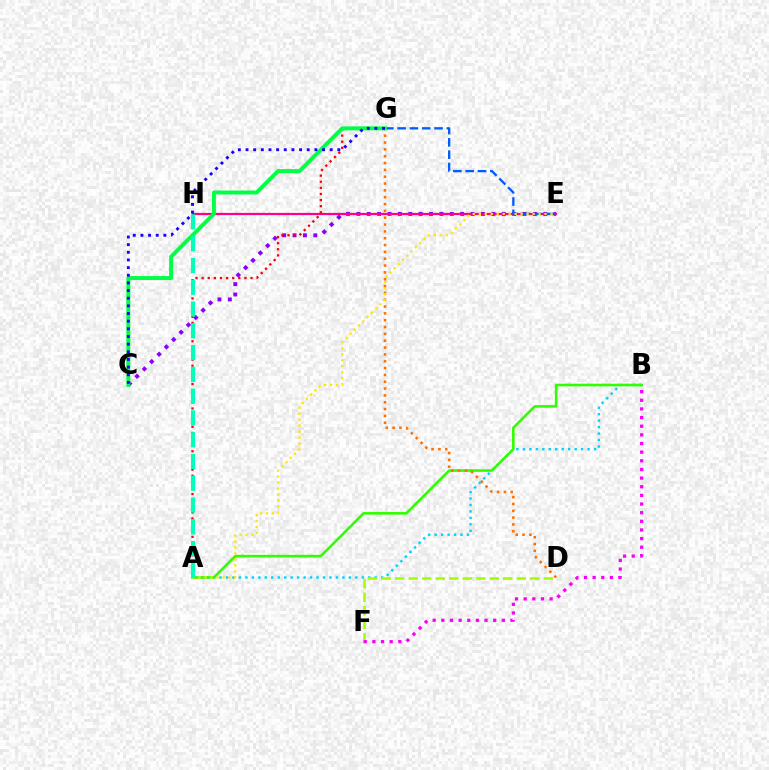{('C', 'E'): [{'color': '#8a00ff', 'line_style': 'dotted', 'thickness': 2.82}], ('A', 'B'): [{'color': '#00d3ff', 'line_style': 'dotted', 'thickness': 1.76}, {'color': '#31ff00', 'line_style': 'solid', 'thickness': 1.88}], ('E', 'H'): [{'color': '#ff0088', 'line_style': 'solid', 'thickness': 1.6}], ('E', 'G'): [{'color': '#005dff', 'line_style': 'dashed', 'thickness': 1.67}], ('D', 'F'): [{'color': '#a2ff00', 'line_style': 'dashed', 'thickness': 1.83}], ('A', 'G'): [{'color': '#ff0000', 'line_style': 'dotted', 'thickness': 1.66}], ('B', 'F'): [{'color': '#fa00f9', 'line_style': 'dotted', 'thickness': 2.35}], ('D', 'G'): [{'color': '#ff7000', 'line_style': 'dotted', 'thickness': 1.86}], ('C', 'G'): [{'color': '#00ff45', 'line_style': 'solid', 'thickness': 2.86}, {'color': '#1900ff', 'line_style': 'dotted', 'thickness': 2.08}], ('A', 'E'): [{'color': '#ffe600', 'line_style': 'dotted', 'thickness': 1.62}], ('A', 'H'): [{'color': '#00ffbb', 'line_style': 'dashed', 'thickness': 2.96}]}